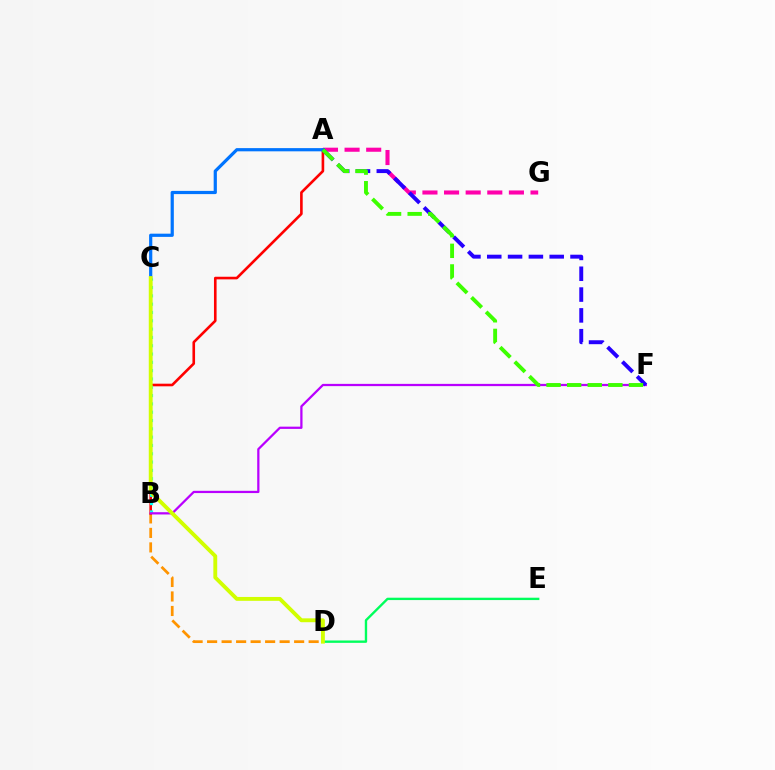{('A', 'G'): [{'color': '#ff00ac', 'line_style': 'dashed', 'thickness': 2.94}], ('D', 'E'): [{'color': '#00ff5c', 'line_style': 'solid', 'thickness': 1.7}], ('B', 'D'): [{'color': '#ff9400', 'line_style': 'dashed', 'thickness': 1.97}], ('A', 'B'): [{'color': '#ff0000', 'line_style': 'solid', 'thickness': 1.89}], ('B', 'C'): [{'color': '#00fff6', 'line_style': 'dotted', 'thickness': 2.26}], ('A', 'C'): [{'color': '#0074ff', 'line_style': 'solid', 'thickness': 2.31}], ('B', 'F'): [{'color': '#b900ff', 'line_style': 'solid', 'thickness': 1.62}], ('C', 'D'): [{'color': '#d1ff00', 'line_style': 'solid', 'thickness': 2.79}], ('A', 'F'): [{'color': '#2500ff', 'line_style': 'dashed', 'thickness': 2.83}, {'color': '#3dff00', 'line_style': 'dashed', 'thickness': 2.8}]}